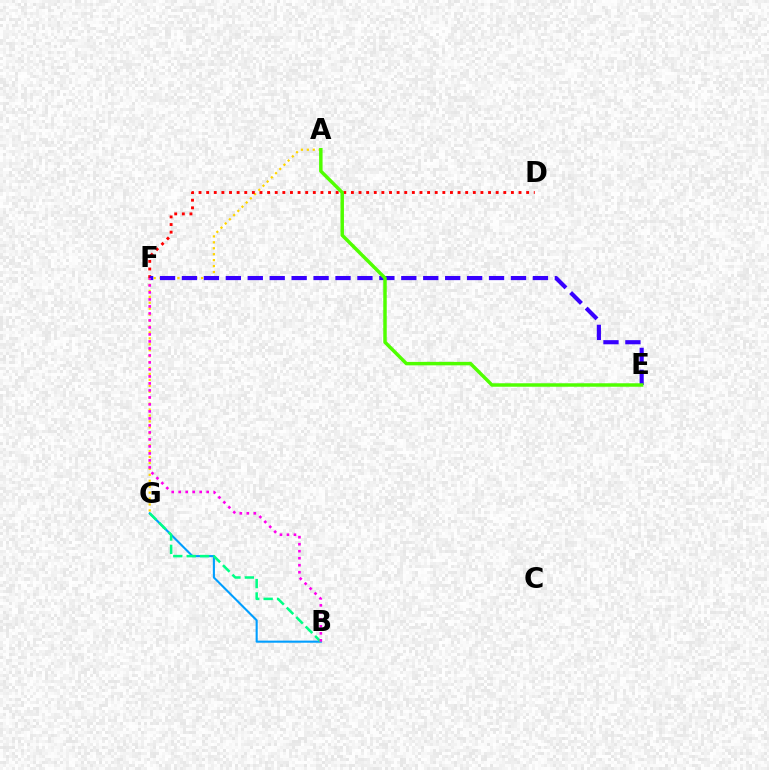{('A', 'G'): [{'color': '#ffd500', 'line_style': 'dotted', 'thickness': 1.61}], ('D', 'F'): [{'color': '#ff0000', 'line_style': 'dotted', 'thickness': 2.07}], ('E', 'F'): [{'color': '#3700ff', 'line_style': 'dashed', 'thickness': 2.98}], ('A', 'E'): [{'color': '#4fff00', 'line_style': 'solid', 'thickness': 2.5}], ('B', 'G'): [{'color': '#009eff', 'line_style': 'solid', 'thickness': 1.51}, {'color': '#00ff86', 'line_style': 'dashed', 'thickness': 1.82}], ('B', 'F'): [{'color': '#ff00ed', 'line_style': 'dotted', 'thickness': 1.9}]}